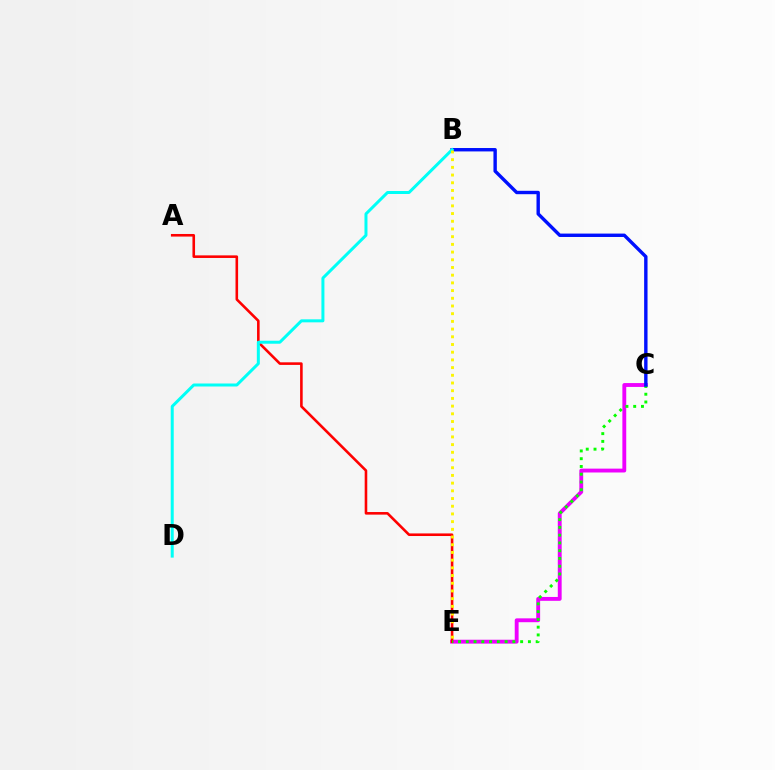{('C', 'E'): [{'color': '#ee00ff', 'line_style': 'solid', 'thickness': 2.78}, {'color': '#08ff00', 'line_style': 'dotted', 'thickness': 2.11}], ('A', 'E'): [{'color': '#ff0000', 'line_style': 'solid', 'thickness': 1.87}], ('B', 'C'): [{'color': '#0010ff', 'line_style': 'solid', 'thickness': 2.44}], ('B', 'D'): [{'color': '#00fff6', 'line_style': 'solid', 'thickness': 2.16}], ('B', 'E'): [{'color': '#fcf500', 'line_style': 'dotted', 'thickness': 2.09}]}